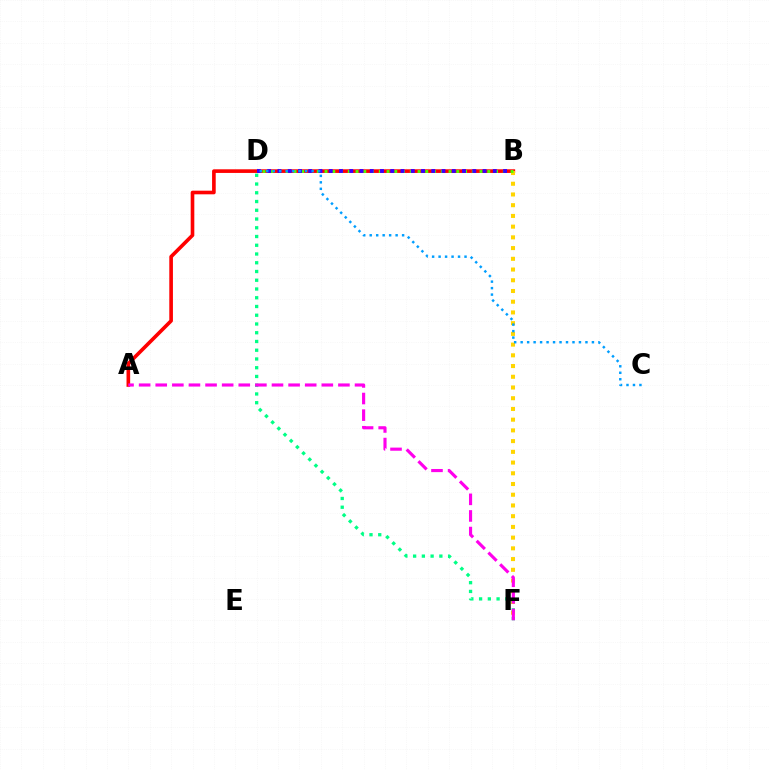{('A', 'B'): [{'color': '#ff0000', 'line_style': 'solid', 'thickness': 2.62}], ('B', 'F'): [{'color': '#ffd500', 'line_style': 'dotted', 'thickness': 2.91}], ('B', 'D'): [{'color': '#4fff00', 'line_style': 'dotted', 'thickness': 2.11}, {'color': '#3700ff', 'line_style': 'dotted', 'thickness': 2.79}], ('D', 'F'): [{'color': '#00ff86', 'line_style': 'dotted', 'thickness': 2.38}], ('A', 'F'): [{'color': '#ff00ed', 'line_style': 'dashed', 'thickness': 2.26}], ('C', 'D'): [{'color': '#009eff', 'line_style': 'dotted', 'thickness': 1.76}]}